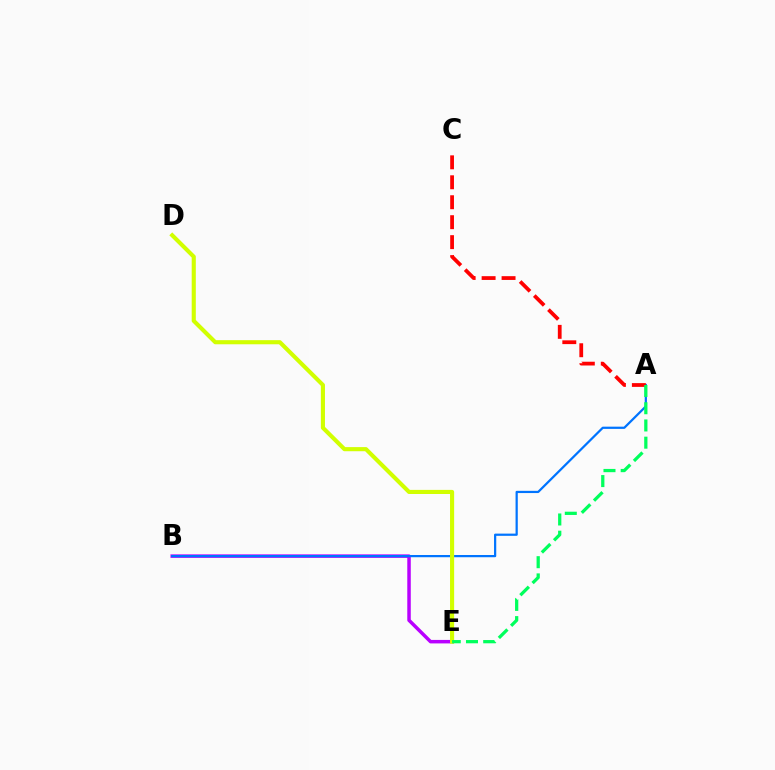{('B', 'E'): [{'color': '#b900ff', 'line_style': 'solid', 'thickness': 2.51}], ('A', 'B'): [{'color': '#0074ff', 'line_style': 'solid', 'thickness': 1.6}], ('A', 'C'): [{'color': '#ff0000', 'line_style': 'dashed', 'thickness': 2.71}], ('D', 'E'): [{'color': '#d1ff00', 'line_style': 'solid', 'thickness': 2.96}], ('A', 'E'): [{'color': '#00ff5c', 'line_style': 'dashed', 'thickness': 2.34}]}